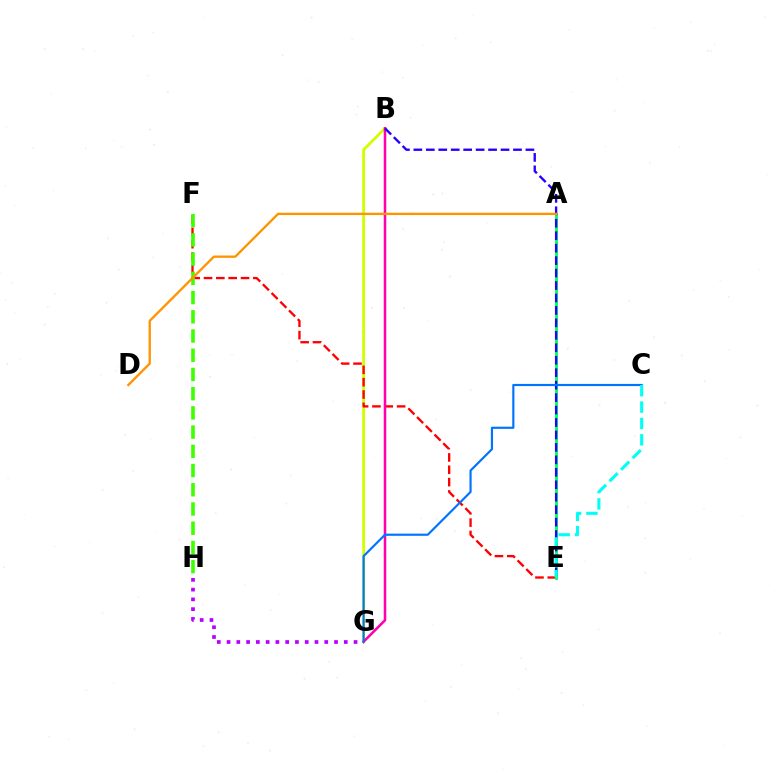{('B', 'G'): [{'color': '#d1ff00', 'line_style': 'solid', 'thickness': 2.03}, {'color': '#ff00ac', 'line_style': 'solid', 'thickness': 1.83}], ('E', 'F'): [{'color': '#ff0000', 'line_style': 'dashed', 'thickness': 1.68}], ('G', 'H'): [{'color': '#b900ff', 'line_style': 'dotted', 'thickness': 2.65}], ('A', 'E'): [{'color': '#00ff5c', 'line_style': 'solid', 'thickness': 2.05}], ('B', 'E'): [{'color': '#2500ff', 'line_style': 'dashed', 'thickness': 1.69}], ('F', 'H'): [{'color': '#3dff00', 'line_style': 'dashed', 'thickness': 2.61}], ('C', 'G'): [{'color': '#0074ff', 'line_style': 'solid', 'thickness': 1.56}], ('A', 'D'): [{'color': '#ff9400', 'line_style': 'solid', 'thickness': 1.68}], ('C', 'E'): [{'color': '#00fff6', 'line_style': 'dashed', 'thickness': 2.22}]}